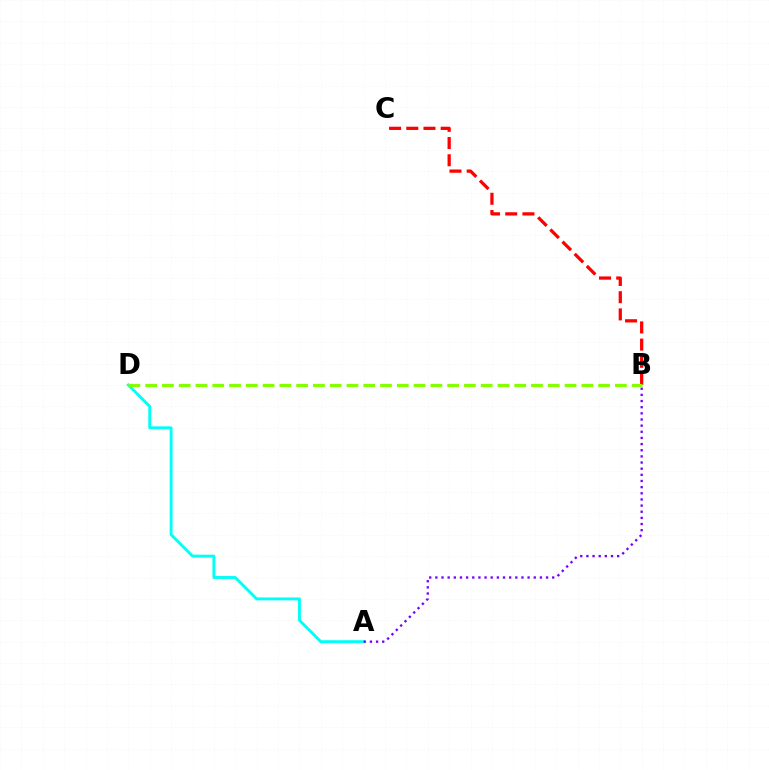{('A', 'D'): [{'color': '#00fff6', 'line_style': 'solid', 'thickness': 2.09}], ('B', 'C'): [{'color': '#ff0000', 'line_style': 'dashed', 'thickness': 2.34}], ('A', 'B'): [{'color': '#7200ff', 'line_style': 'dotted', 'thickness': 1.67}], ('B', 'D'): [{'color': '#84ff00', 'line_style': 'dashed', 'thickness': 2.28}]}